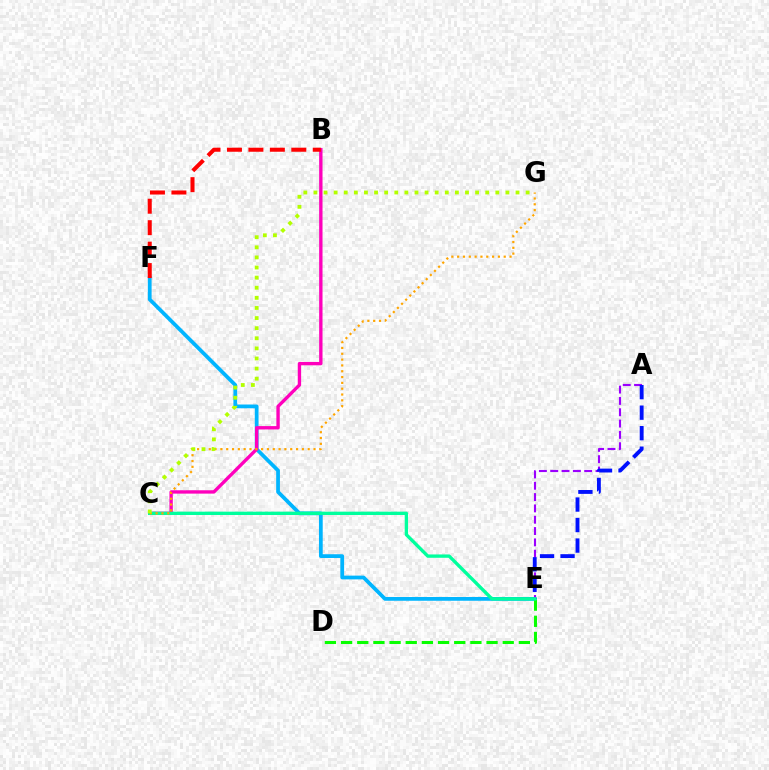{('E', 'F'): [{'color': '#00b5ff', 'line_style': 'solid', 'thickness': 2.7}], ('A', 'E'): [{'color': '#9b00ff', 'line_style': 'dashed', 'thickness': 1.54}, {'color': '#0010ff', 'line_style': 'dashed', 'thickness': 2.79}], ('D', 'E'): [{'color': '#08ff00', 'line_style': 'dashed', 'thickness': 2.2}], ('B', 'C'): [{'color': '#ff00bd', 'line_style': 'solid', 'thickness': 2.42}], ('C', 'E'): [{'color': '#00ff9d', 'line_style': 'solid', 'thickness': 2.41}], ('C', 'G'): [{'color': '#ffa500', 'line_style': 'dotted', 'thickness': 1.58}, {'color': '#b3ff00', 'line_style': 'dotted', 'thickness': 2.75}], ('B', 'F'): [{'color': '#ff0000', 'line_style': 'dashed', 'thickness': 2.91}]}